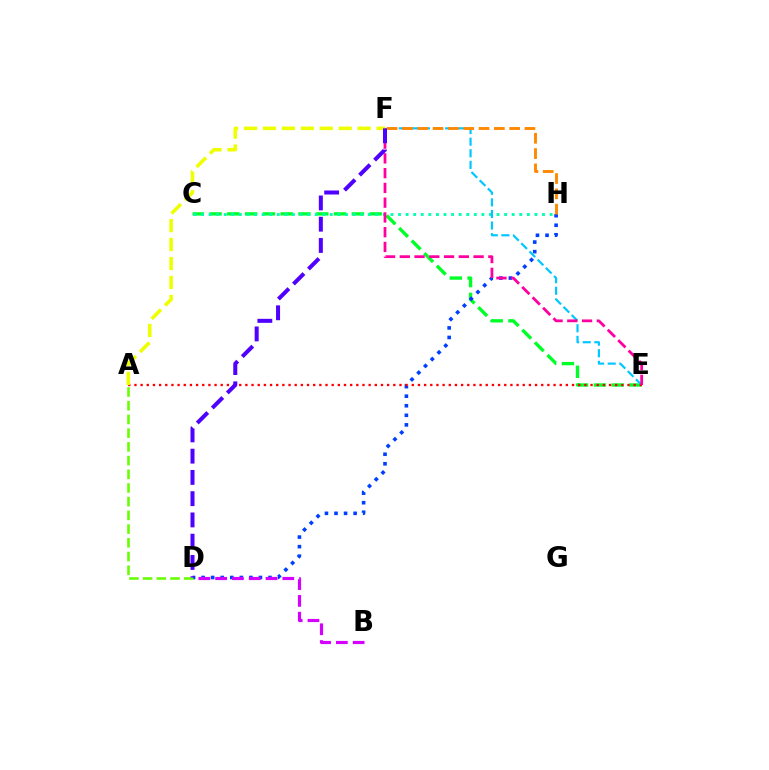{('C', 'E'): [{'color': '#00ff27', 'line_style': 'dashed', 'thickness': 2.42}], ('C', 'H'): [{'color': '#00ffaf', 'line_style': 'dotted', 'thickness': 2.06}], ('D', 'H'): [{'color': '#003fff', 'line_style': 'dotted', 'thickness': 2.6}], ('A', 'D'): [{'color': '#66ff00', 'line_style': 'dashed', 'thickness': 1.86}], ('B', 'D'): [{'color': '#d600ff', 'line_style': 'dashed', 'thickness': 2.28}], ('E', 'F'): [{'color': '#00c7ff', 'line_style': 'dashed', 'thickness': 1.57}, {'color': '#ff00a0', 'line_style': 'dashed', 'thickness': 2.01}], ('A', 'E'): [{'color': '#ff0000', 'line_style': 'dotted', 'thickness': 1.67}], ('F', 'H'): [{'color': '#ff8800', 'line_style': 'dashed', 'thickness': 2.08}], ('A', 'F'): [{'color': '#eeff00', 'line_style': 'dashed', 'thickness': 2.57}], ('D', 'F'): [{'color': '#4f00ff', 'line_style': 'dashed', 'thickness': 2.89}]}